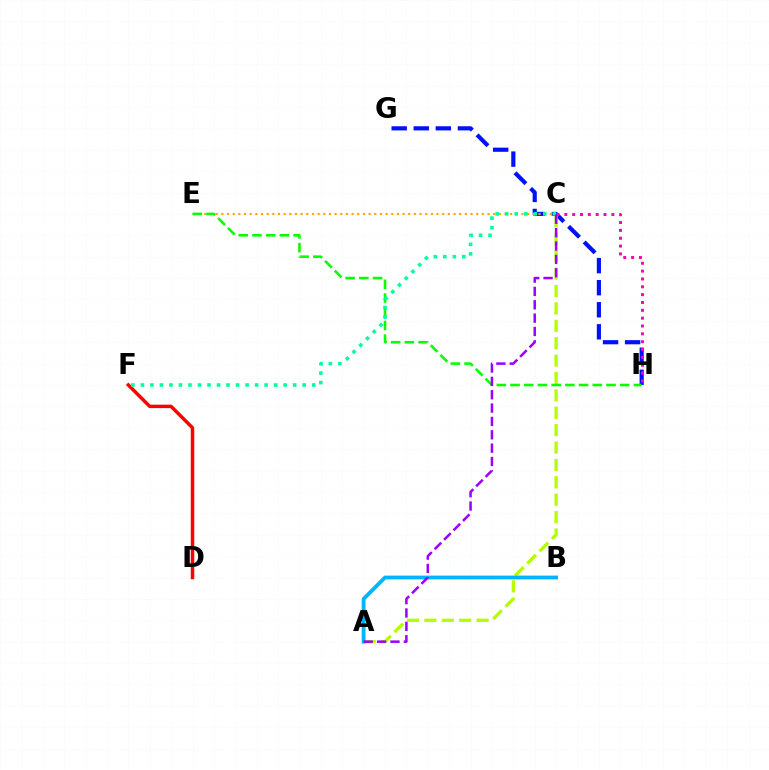{('D', 'F'): [{'color': '#ff0000', 'line_style': 'solid', 'thickness': 2.5}], ('G', 'H'): [{'color': '#0010ff', 'line_style': 'dashed', 'thickness': 3.0}], ('A', 'C'): [{'color': '#b3ff00', 'line_style': 'dashed', 'thickness': 2.36}, {'color': '#9b00ff', 'line_style': 'dashed', 'thickness': 1.81}], ('C', 'E'): [{'color': '#ffa500', 'line_style': 'dotted', 'thickness': 1.54}], ('E', 'H'): [{'color': '#08ff00', 'line_style': 'dashed', 'thickness': 1.86}], ('A', 'B'): [{'color': '#00b5ff', 'line_style': 'solid', 'thickness': 2.74}], ('C', 'F'): [{'color': '#00ff9d', 'line_style': 'dotted', 'thickness': 2.59}], ('C', 'H'): [{'color': '#ff00bd', 'line_style': 'dotted', 'thickness': 2.13}]}